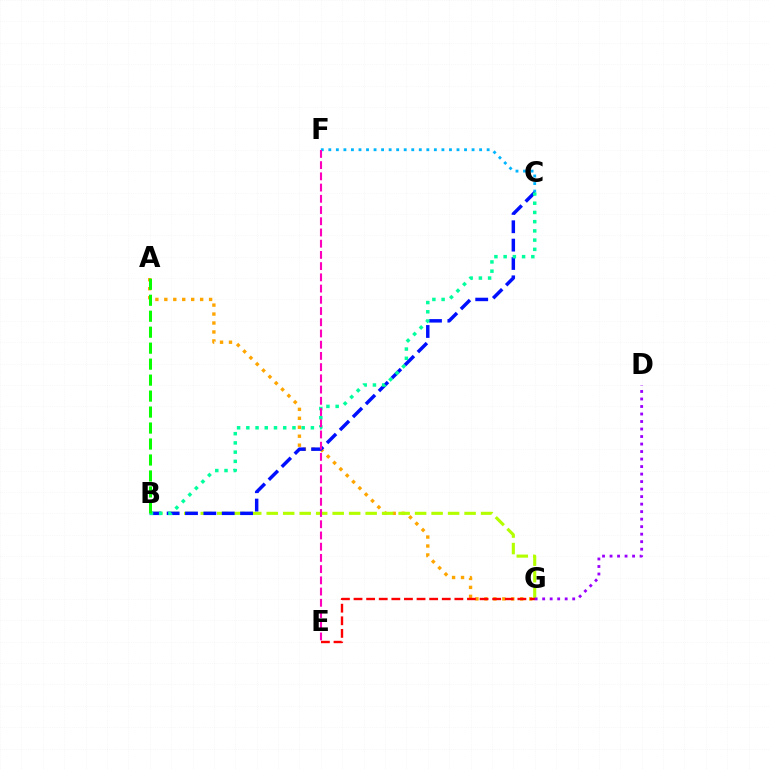{('C', 'F'): [{'color': '#00b5ff', 'line_style': 'dotted', 'thickness': 2.05}], ('A', 'G'): [{'color': '#ffa500', 'line_style': 'dotted', 'thickness': 2.43}], ('B', 'G'): [{'color': '#b3ff00', 'line_style': 'dashed', 'thickness': 2.24}], ('B', 'C'): [{'color': '#0010ff', 'line_style': 'dashed', 'thickness': 2.49}, {'color': '#00ff9d', 'line_style': 'dotted', 'thickness': 2.51}], ('E', 'G'): [{'color': '#ff0000', 'line_style': 'dashed', 'thickness': 1.71}], ('A', 'B'): [{'color': '#08ff00', 'line_style': 'dashed', 'thickness': 2.17}], ('D', 'G'): [{'color': '#9b00ff', 'line_style': 'dotted', 'thickness': 2.04}], ('E', 'F'): [{'color': '#ff00bd', 'line_style': 'dashed', 'thickness': 1.52}]}